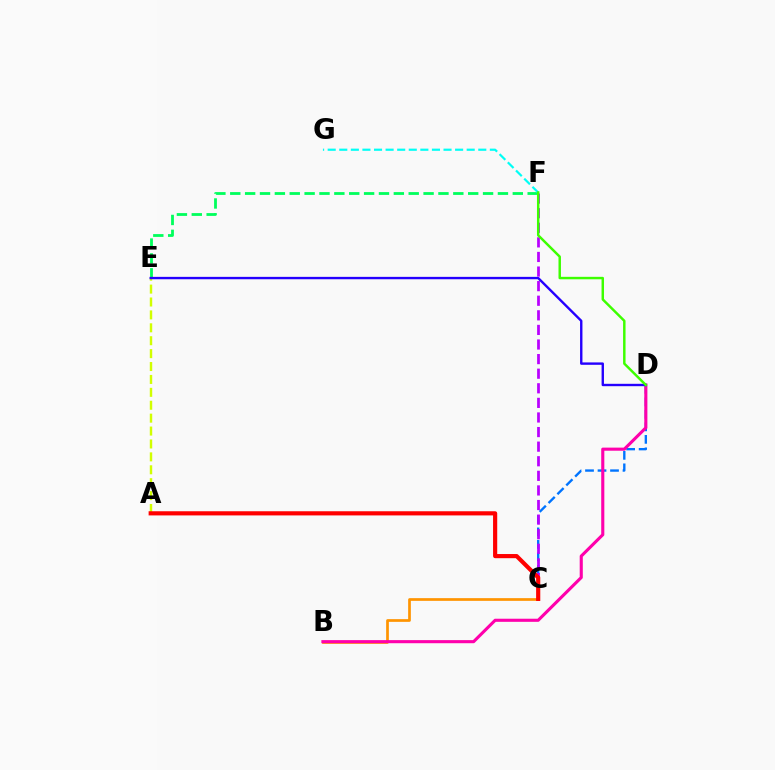{('E', 'F'): [{'color': '#00ff5c', 'line_style': 'dashed', 'thickness': 2.02}], ('C', 'D'): [{'color': '#0074ff', 'line_style': 'dashed', 'thickness': 1.7}], ('B', 'C'): [{'color': '#ff9400', 'line_style': 'solid', 'thickness': 1.94}], ('B', 'D'): [{'color': '#ff00ac', 'line_style': 'solid', 'thickness': 2.23}], ('A', 'E'): [{'color': '#d1ff00', 'line_style': 'dashed', 'thickness': 1.75}], ('C', 'F'): [{'color': '#b900ff', 'line_style': 'dashed', 'thickness': 1.98}], ('F', 'G'): [{'color': '#00fff6', 'line_style': 'dashed', 'thickness': 1.57}], ('A', 'C'): [{'color': '#ff0000', 'line_style': 'solid', 'thickness': 2.99}], ('D', 'E'): [{'color': '#2500ff', 'line_style': 'solid', 'thickness': 1.72}], ('D', 'F'): [{'color': '#3dff00', 'line_style': 'solid', 'thickness': 1.77}]}